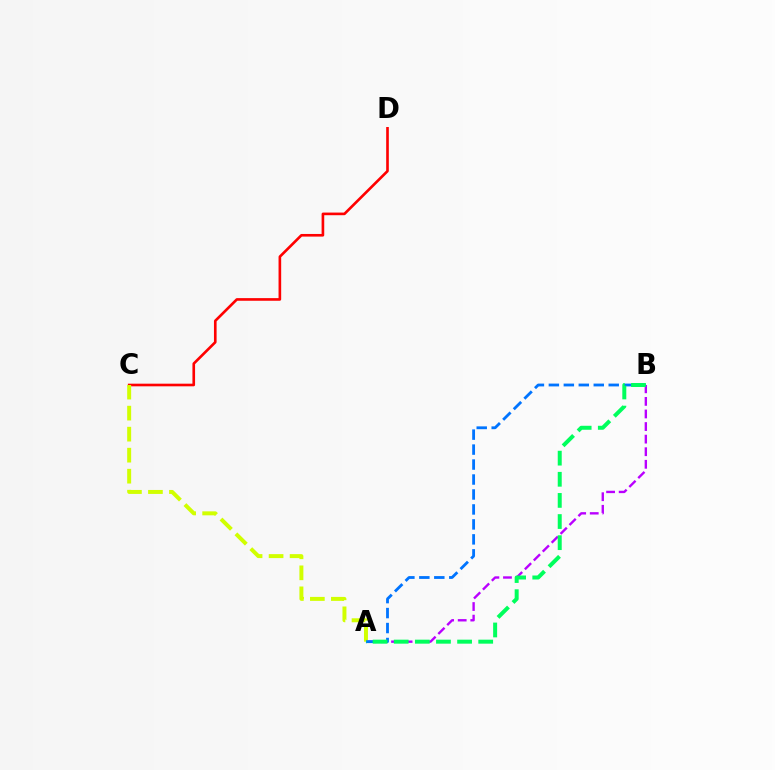{('A', 'B'): [{'color': '#b900ff', 'line_style': 'dashed', 'thickness': 1.71}, {'color': '#0074ff', 'line_style': 'dashed', 'thickness': 2.03}, {'color': '#00ff5c', 'line_style': 'dashed', 'thickness': 2.87}], ('C', 'D'): [{'color': '#ff0000', 'line_style': 'solid', 'thickness': 1.9}], ('A', 'C'): [{'color': '#d1ff00', 'line_style': 'dashed', 'thickness': 2.85}]}